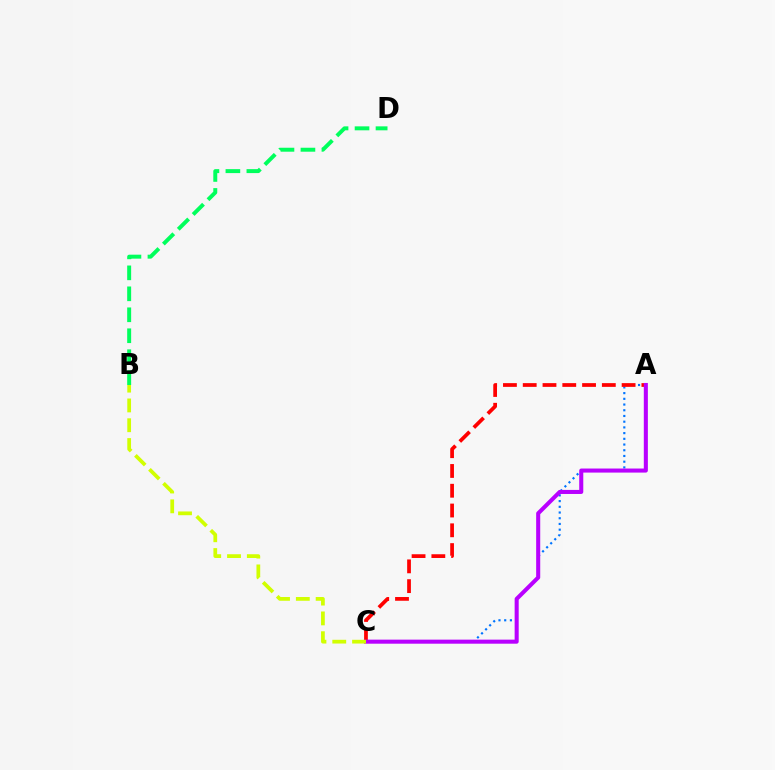{('B', 'D'): [{'color': '#00ff5c', 'line_style': 'dashed', 'thickness': 2.85}], ('A', 'C'): [{'color': '#0074ff', 'line_style': 'dotted', 'thickness': 1.55}, {'color': '#ff0000', 'line_style': 'dashed', 'thickness': 2.69}, {'color': '#b900ff', 'line_style': 'solid', 'thickness': 2.92}], ('B', 'C'): [{'color': '#d1ff00', 'line_style': 'dashed', 'thickness': 2.69}]}